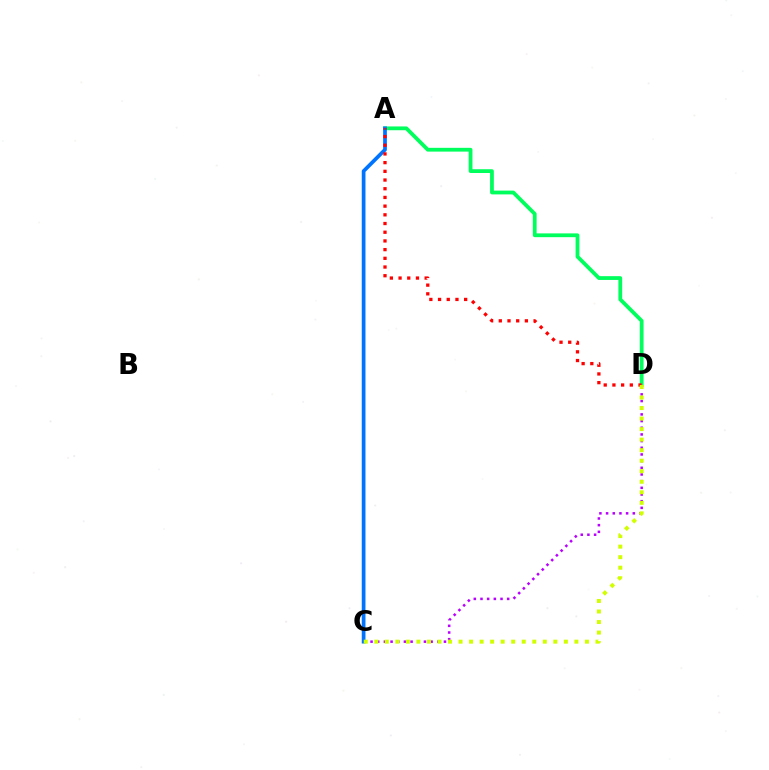{('A', 'D'): [{'color': '#00ff5c', 'line_style': 'solid', 'thickness': 2.73}, {'color': '#ff0000', 'line_style': 'dotted', 'thickness': 2.36}], ('C', 'D'): [{'color': '#b900ff', 'line_style': 'dotted', 'thickness': 1.81}, {'color': '#d1ff00', 'line_style': 'dotted', 'thickness': 2.86}], ('A', 'C'): [{'color': '#0074ff', 'line_style': 'solid', 'thickness': 2.67}]}